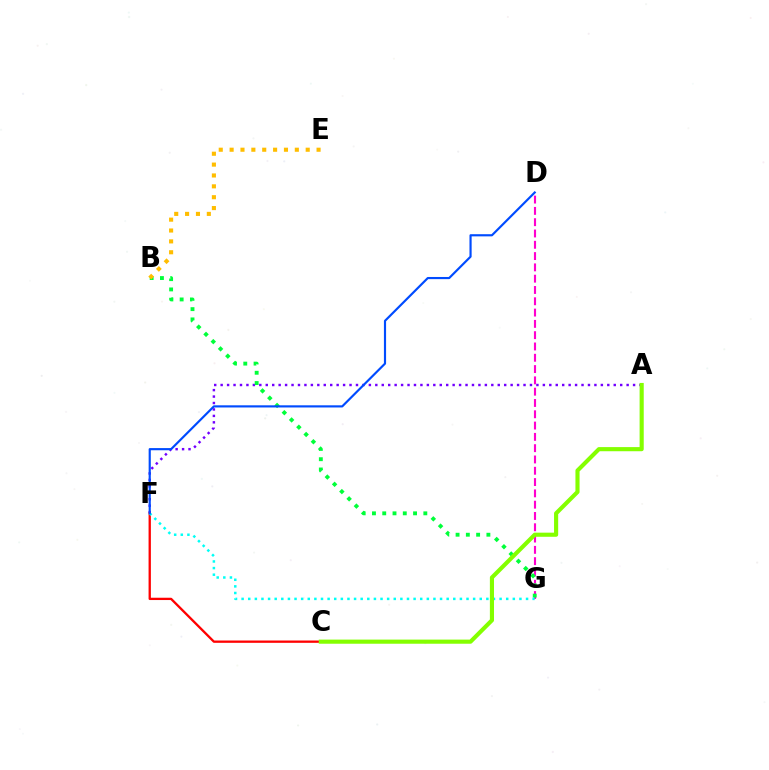{('D', 'G'): [{'color': '#ff00cf', 'line_style': 'dashed', 'thickness': 1.54}], ('A', 'F'): [{'color': '#7200ff', 'line_style': 'dotted', 'thickness': 1.75}], ('B', 'G'): [{'color': '#00ff39', 'line_style': 'dotted', 'thickness': 2.79}], ('C', 'F'): [{'color': '#ff0000', 'line_style': 'solid', 'thickness': 1.66}], ('F', 'G'): [{'color': '#00fff6', 'line_style': 'dotted', 'thickness': 1.8}], ('A', 'C'): [{'color': '#84ff00', 'line_style': 'solid', 'thickness': 2.97}], ('D', 'F'): [{'color': '#004bff', 'line_style': 'solid', 'thickness': 1.56}], ('B', 'E'): [{'color': '#ffbd00', 'line_style': 'dotted', 'thickness': 2.95}]}